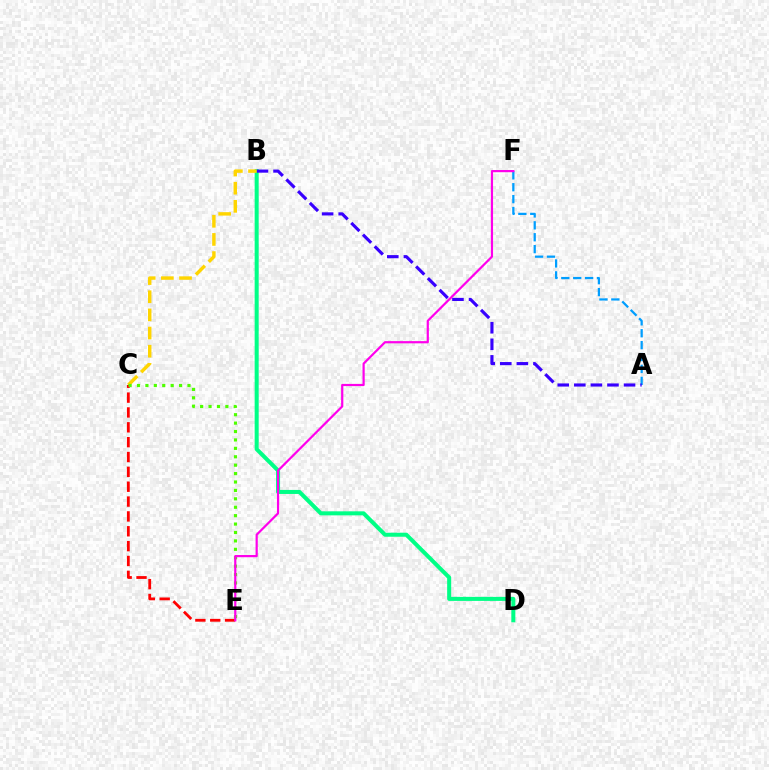{('A', 'F'): [{'color': '#009eff', 'line_style': 'dashed', 'thickness': 1.62}], ('B', 'D'): [{'color': '#00ff86', 'line_style': 'solid', 'thickness': 2.9}], ('A', 'B'): [{'color': '#3700ff', 'line_style': 'dashed', 'thickness': 2.25}], ('B', 'C'): [{'color': '#ffd500', 'line_style': 'dashed', 'thickness': 2.47}], ('C', 'E'): [{'color': '#ff0000', 'line_style': 'dashed', 'thickness': 2.02}, {'color': '#4fff00', 'line_style': 'dotted', 'thickness': 2.29}], ('E', 'F'): [{'color': '#ff00ed', 'line_style': 'solid', 'thickness': 1.58}]}